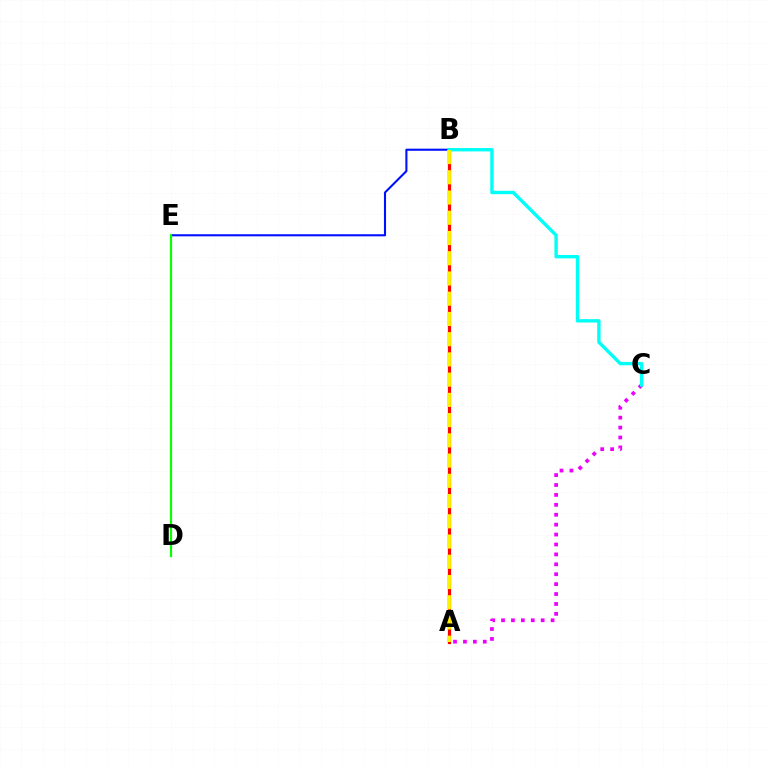{('A', 'C'): [{'color': '#ee00ff', 'line_style': 'dotted', 'thickness': 2.69}], ('A', 'B'): [{'color': '#ff0000', 'line_style': 'solid', 'thickness': 2.31}, {'color': '#fcf500', 'line_style': 'dashed', 'thickness': 2.75}], ('B', 'E'): [{'color': '#0010ff', 'line_style': 'solid', 'thickness': 1.51}], ('D', 'E'): [{'color': '#08ff00', 'line_style': 'solid', 'thickness': 1.58}], ('B', 'C'): [{'color': '#00fff6', 'line_style': 'solid', 'thickness': 2.43}]}